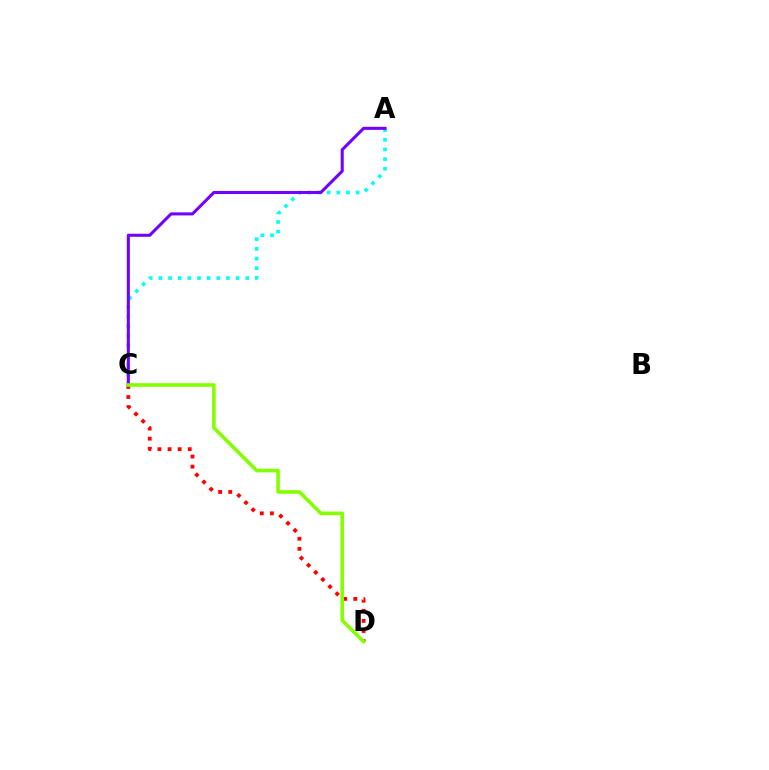{('A', 'C'): [{'color': '#00fff6', 'line_style': 'dotted', 'thickness': 2.62}, {'color': '#7200ff', 'line_style': 'solid', 'thickness': 2.2}], ('C', 'D'): [{'color': '#ff0000', 'line_style': 'dotted', 'thickness': 2.75}, {'color': '#84ff00', 'line_style': 'solid', 'thickness': 2.59}]}